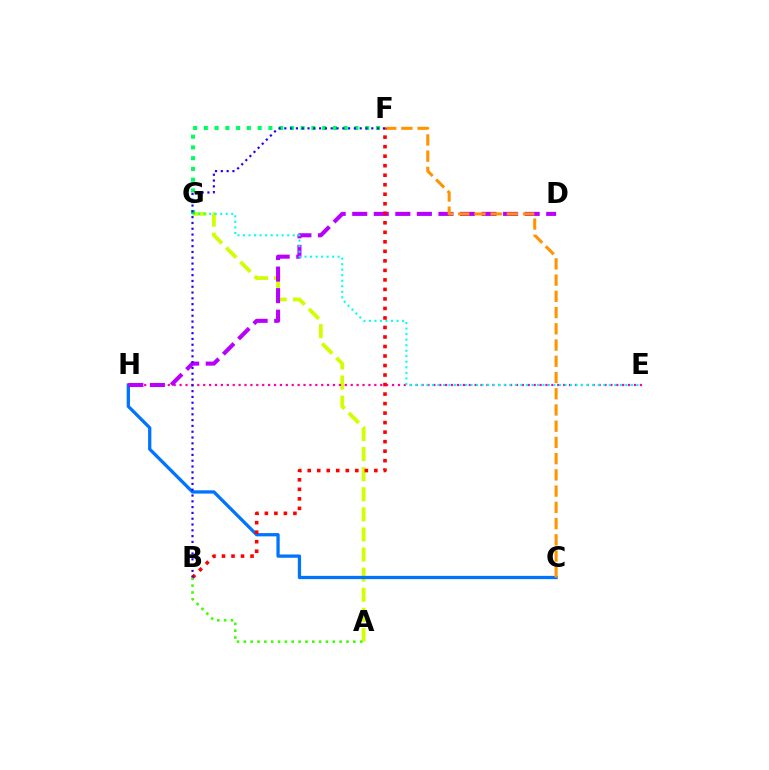{('A', 'G'): [{'color': '#d1ff00', 'line_style': 'dashed', 'thickness': 2.73}], ('C', 'H'): [{'color': '#0074ff', 'line_style': 'solid', 'thickness': 2.36}], ('A', 'B'): [{'color': '#3dff00', 'line_style': 'dotted', 'thickness': 1.86}], ('E', 'H'): [{'color': '#ff00ac', 'line_style': 'dotted', 'thickness': 1.6}], ('D', 'H'): [{'color': '#b900ff', 'line_style': 'dashed', 'thickness': 2.93}], ('E', 'G'): [{'color': '#00fff6', 'line_style': 'dotted', 'thickness': 1.5}], ('C', 'F'): [{'color': '#ff9400', 'line_style': 'dashed', 'thickness': 2.21}], ('F', 'G'): [{'color': '#00ff5c', 'line_style': 'dotted', 'thickness': 2.92}], ('B', 'F'): [{'color': '#ff0000', 'line_style': 'dotted', 'thickness': 2.59}, {'color': '#2500ff', 'line_style': 'dotted', 'thickness': 1.58}]}